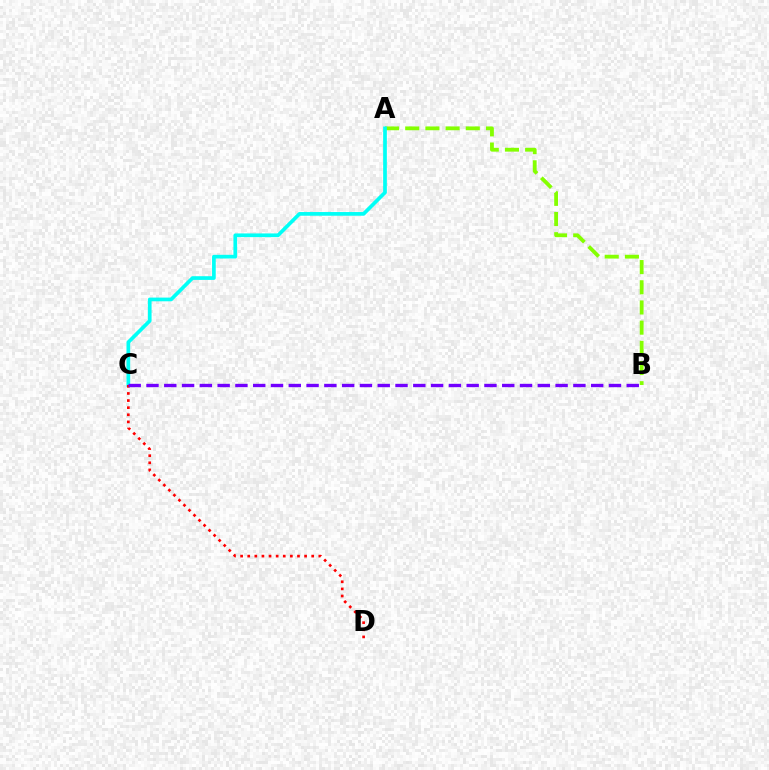{('A', 'B'): [{'color': '#84ff00', 'line_style': 'dashed', 'thickness': 2.74}], ('A', 'C'): [{'color': '#00fff6', 'line_style': 'solid', 'thickness': 2.66}], ('C', 'D'): [{'color': '#ff0000', 'line_style': 'dotted', 'thickness': 1.93}], ('B', 'C'): [{'color': '#7200ff', 'line_style': 'dashed', 'thickness': 2.42}]}